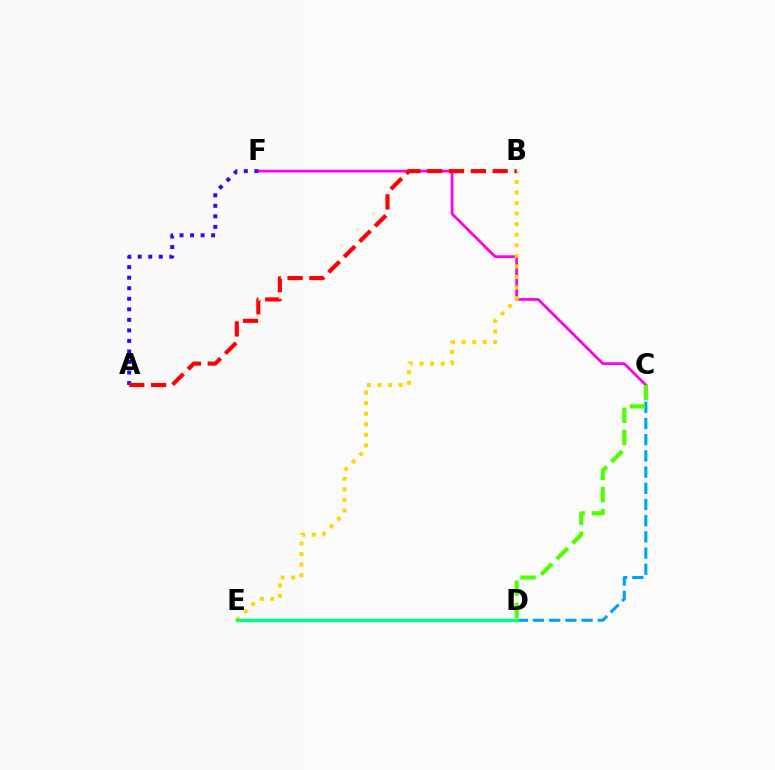{('C', 'D'): [{'color': '#009eff', 'line_style': 'dashed', 'thickness': 2.2}, {'color': '#4fff00', 'line_style': 'dashed', 'thickness': 3.0}], ('C', 'F'): [{'color': '#ff00ed', 'line_style': 'solid', 'thickness': 1.98}], ('B', 'E'): [{'color': '#ffd500', 'line_style': 'dotted', 'thickness': 2.87}], ('A', 'F'): [{'color': '#3700ff', 'line_style': 'dotted', 'thickness': 2.86}], ('A', 'B'): [{'color': '#ff0000', 'line_style': 'dashed', 'thickness': 2.96}], ('D', 'E'): [{'color': '#00ff86', 'line_style': 'solid', 'thickness': 2.44}]}